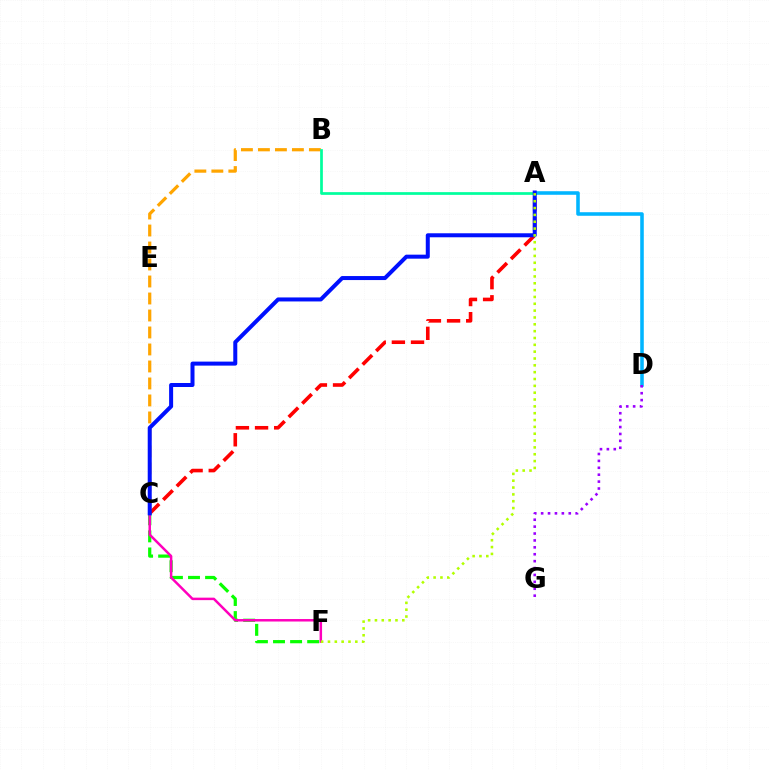{('A', 'D'): [{'color': '#00b5ff', 'line_style': 'solid', 'thickness': 2.56}], ('A', 'C'): [{'color': '#ff0000', 'line_style': 'dashed', 'thickness': 2.6}, {'color': '#0010ff', 'line_style': 'solid', 'thickness': 2.89}], ('B', 'C'): [{'color': '#ffa500', 'line_style': 'dashed', 'thickness': 2.31}], ('C', 'F'): [{'color': '#08ff00', 'line_style': 'dashed', 'thickness': 2.32}, {'color': '#ff00bd', 'line_style': 'solid', 'thickness': 1.79}], ('A', 'B'): [{'color': '#00ff9d', 'line_style': 'solid', 'thickness': 1.96}], ('D', 'G'): [{'color': '#9b00ff', 'line_style': 'dotted', 'thickness': 1.88}], ('A', 'F'): [{'color': '#b3ff00', 'line_style': 'dotted', 'thickness': 1.86}]}